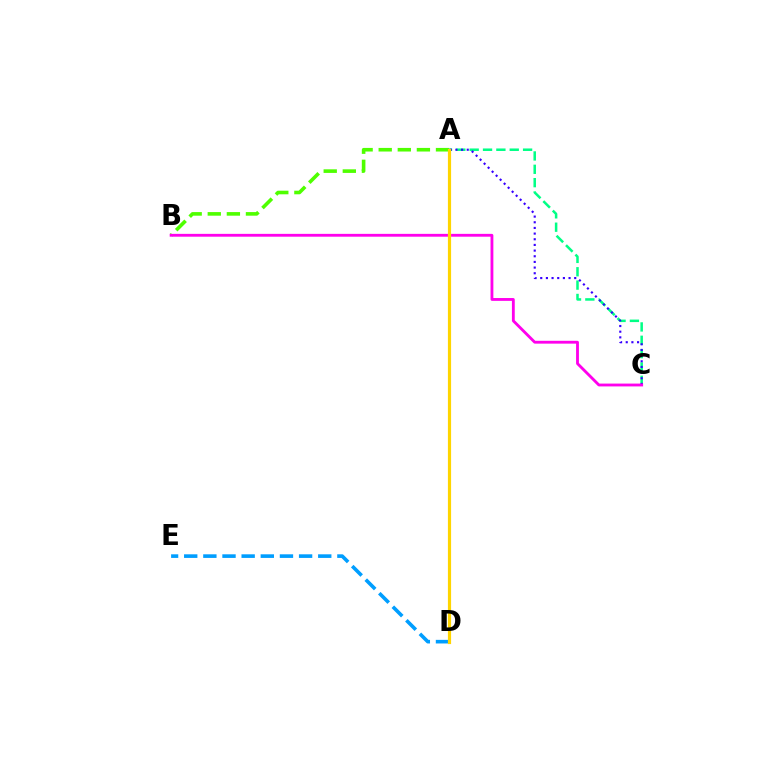{('D', 'E'): [{'color': '#009eff', 'line_style': 'dashed', 'thickness': 2.6}], ('A', 'B'): [{'color': '#4fff00', 'line_style': 'dashed', 'thickness': 2.59}], ('A', 'C'): [{'color': '#00ff86', 'line_style': 'dashed', 'thickness': 1.81}, {'color': '#3700ff', 'line_style': 'dotted', 'thickness': 1.54}], ('A', 'D'): [{'color': '#ff0000', 'line_style': 'solid', 'thickness': 2.03}, {'color': '#ffd500', 'line_style': 'solid', 'thickness': 2.3}], ('B', 'C'): [{'color': '#ff00ed', 'line_style': 'solid', 'thickness': 2.04}]}